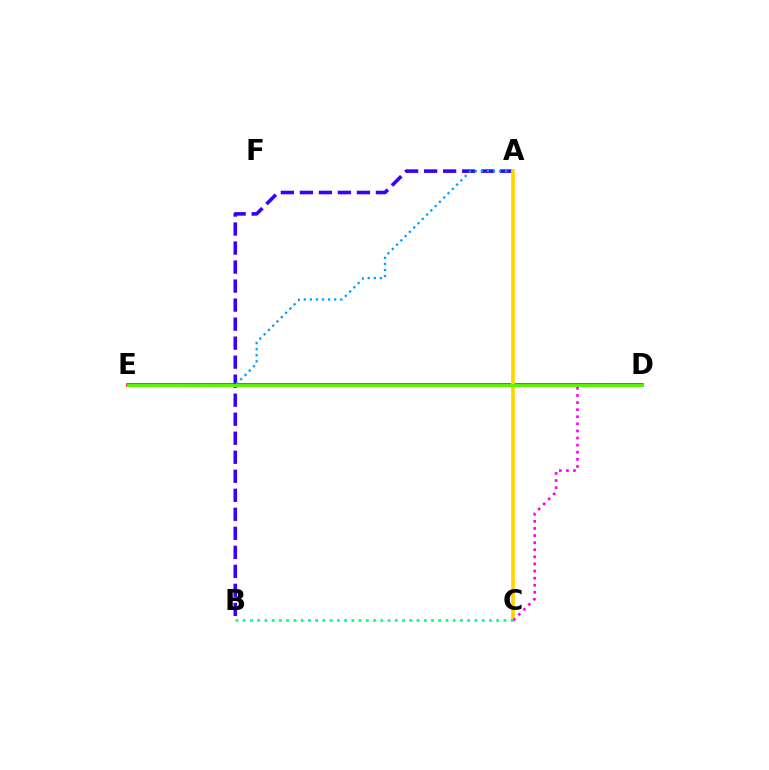{('A', 'B'): [{'color': '#3700ff', 'line_style': 'dashed', 'thickness': 2.58}], ('D', 'E'): [{'color': '#ff0000', 'line_style': 'solid', 'thickness': 2.55}, {'color': '#4fff00', 'line_style': 'solid', 'thickness': 2.07}], ('A', 'E'): [{'color': '#009eff', 'line_style': 'dotted', 'thickness': 1.65}], ('A', 'C'): [{'color': '#ffd500', 'line_style': 'solid', 'thickness': 2.69}], ('C', 'D'): [{'color': '#ff00ed', 'line_style': 'dotted', 'thickness': 1.93}], ('B', 'C'): [{'color': '#00ff86', 'line_style': 'dotted', 'thickness': 1.97}]}